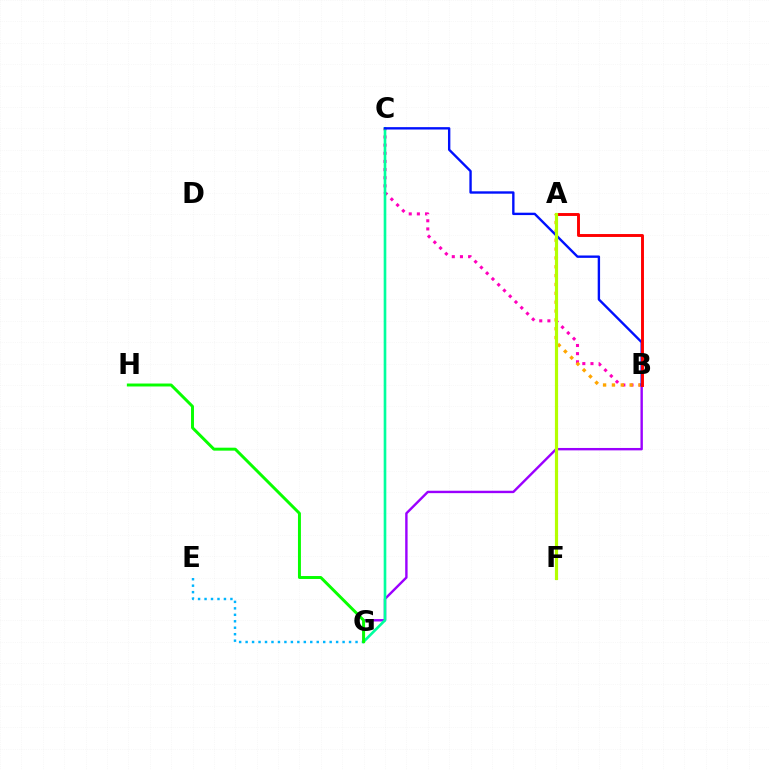{('B', 'C'): [{'color': '#ff00bd', 'line_style': 'dotted', 'thickness': 2.21}, {'color': '#0010ff', 'line_style': 'solid', 'thickness': 1.71}], ('A', 'B'): [{'color': '#ffa500', 'line_style': 'dotted', 'thickness': 2.41}, {'color': '#ff0000', 'line_style': 'solid', 'thickness': 2.1}], ('B', 'G'): [{'color': '#9b00ff', 'line_style': 'solid', 'thickness': 1.73}], ('C', 'G'): [{'color': '#00ff9d', 'line_style': 'solid', 'thickness': 1.9}], ('E', 'G'): [{'color': '#00b5ff', 'line_style': 'dotted', 'thickness': 1.76}], ('G', 'H'): [{'color': '#08ff00', 'line_style': 'solid', 'thickness': 2.13}], ('A', 'F'): [{'color': '#b3ff00', 'line_style': 'solid', 'thickness': 2.29}]}